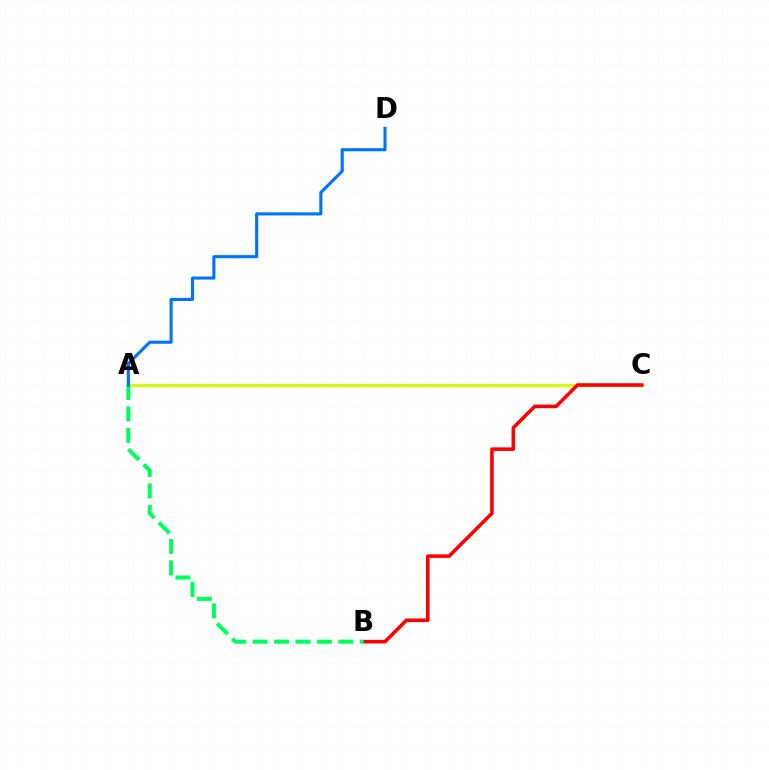{('A', 'C'): [{'color': '#b900ff', 'line_style': 'dashed', 'thickness': 2.0}, {'color': '#d1ff00', 'line_style': 'solid', 'thickness': 2.27}], ('B', 'C'): [{'color': '#ff0000', 'line_style': 'solid', 'thickness': 2.57}], ('A', 'B'): [{'color': '#00ff5c', 'line_style': 'dashed', 'thickness': 2.91}], ('A', 'D'): [{'color': '#0074ff', 'line_style': 'solid', 'thickness': 2.24}]}